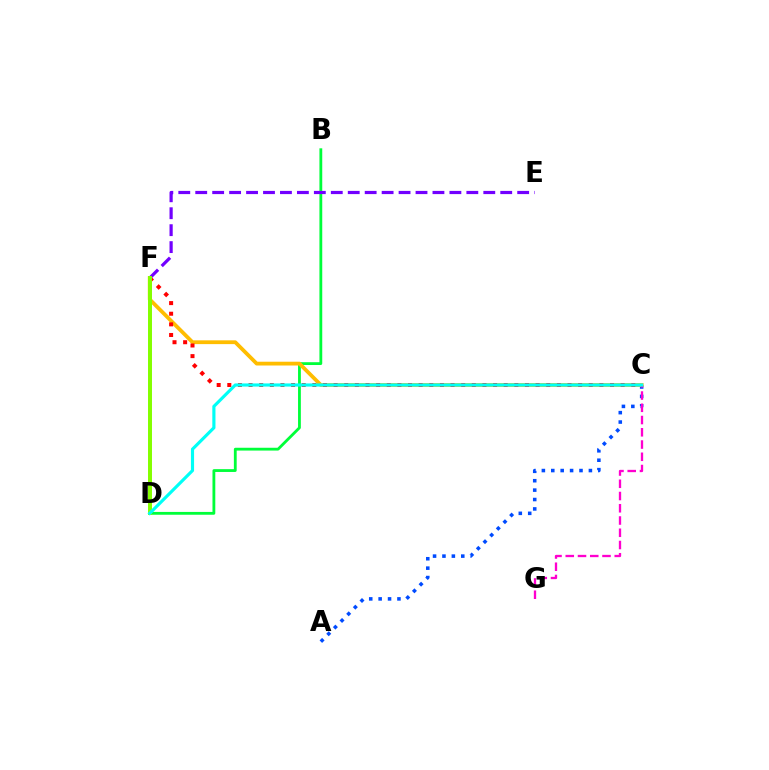{('B', 'D'): [{'color': '#00ff39', 'line_style': 'solid', 'thickness': 2.03}], ('A', 'C'): [{'color': '#004bff', 'line_style': 'dotted', 'thickness': 2.56}], ('C', 'F'): [{'color': '#ffbd00', 'line_style': 'solid', 'thickness': 2.73}, {'color': '#ff0000', 'line_style': 'dotted', 'thickness': 2.89}], ('E', 'F'): [{'color': '#7200ff', 'line_style': 'dashed', 'thickness': 2.3}], ('C', 'G'): [{'color': '#ff00cf', 'line_style': 'dashed', 'thickness': 1.66}], ('D', 'F'): [{'color': '#84ff00', 'line_style': 'solid', 'thickness': 2.86}], ('C', 'D'): [{'color': '#00fff6', 'line_style': 'solid', 'thickness': 2.27}]}